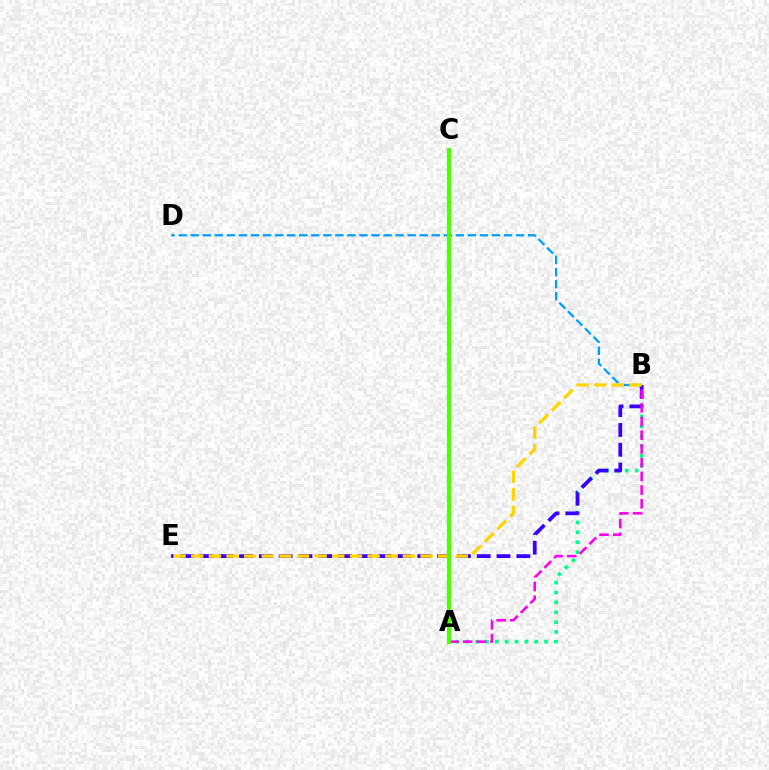{('A', 'B'): [{'color': '#00ff86', 'line_style': 'dotted', 'thickness': 2.68}, {'color': '#ff00ed', 'line_style': 'dashed', 'thickness': 1.86}], ('B', 'E'): [{'color': '#3700ff', 'line_style': 'dashed', 'thickness': 2.69}, {'color': '#ffd500', 'line_style': 'dashed', 'thickness': 2.4}], ('B', 'D'): [{'color': '#009eff', 'line_style': 'dashed', 'thickness': 1.64}], ('A', 'C'): [{'color': '#ff0000', 'line_style': 'solid', 'thickness': 2.52}, {'color': '#4fff00', 'line_style': 'solid', 'thickness': 2.99}]}